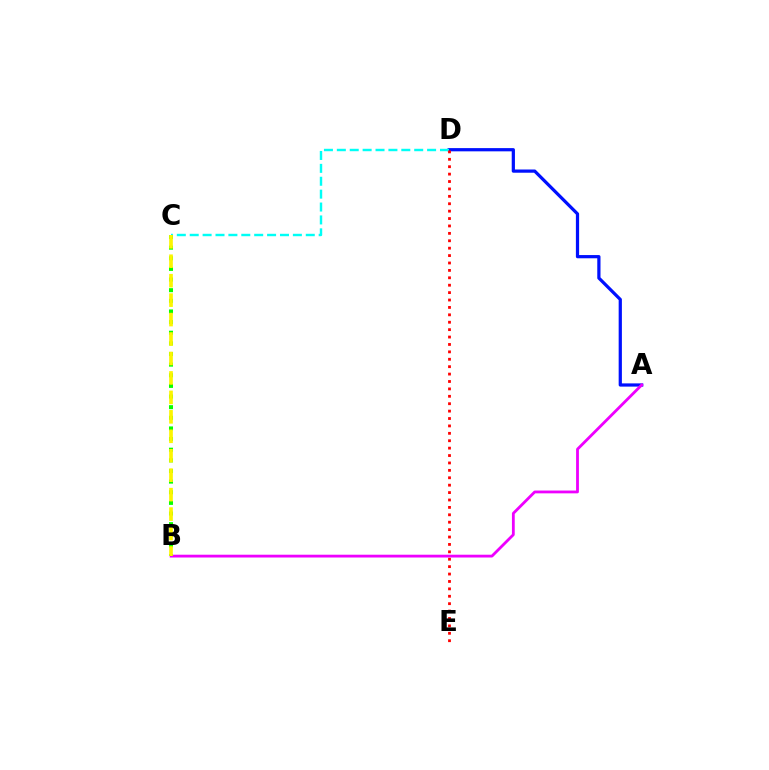{('A', 'D'): [{'color': '#0010ff', 'line_style': 'solid', 'thickness': 2.32}], ('A', 'B'): [{'color': '#ee00ff', 'line_style': 'solid', 'thickness': 2.02}], ('C', 'D'): [{'color': '#00fff6', 'line_style': 'dashed', 'thickness': 1.75}], ('B', 'C'): [{'color': '#08ff00', 'line_style': 'dotted', 'thickness': 2.89}, {'color': '#fcf500', 'line_style': 'dashed', 'thickness': 2.64}], ('D', 'E'): [{'color': '#ff0000', 'line_style': 'dotted', 'thickness': 2.01}]}